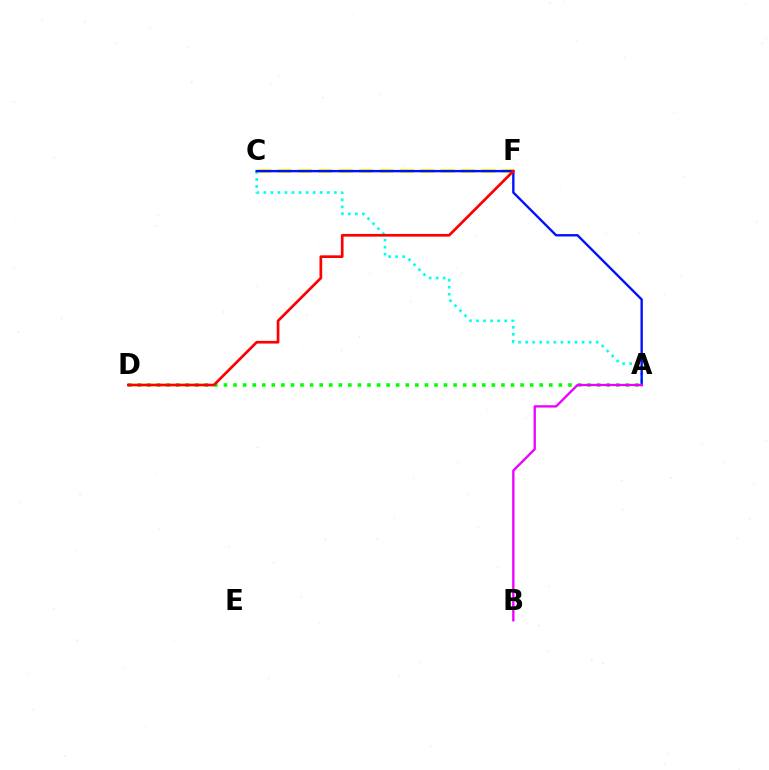{('C', 'F'): [{'color': '#fcf500', 'line_style': 'dashed', 'thickness': 2.77}], ('A', 'C'): [{'color': '#00fff6', 'line_style': 'dotted', 'thickness': 1.92}, {'color': '#0010ff', 'line_style': 'solid', 'thickness': 1.7}], ('A', 'D'): [{'color': '#08ff00', 'line_style': 'dotted', 'thickness': 2.6}], ('A', 'B'): [{'color': '#ee00ff', 'line_style': 'solid', 'thickness': 1.68}], ('D', 'F'): [{'color': '#ff0000', 'line_style': 'solid', 'thickness': 1.94}]}